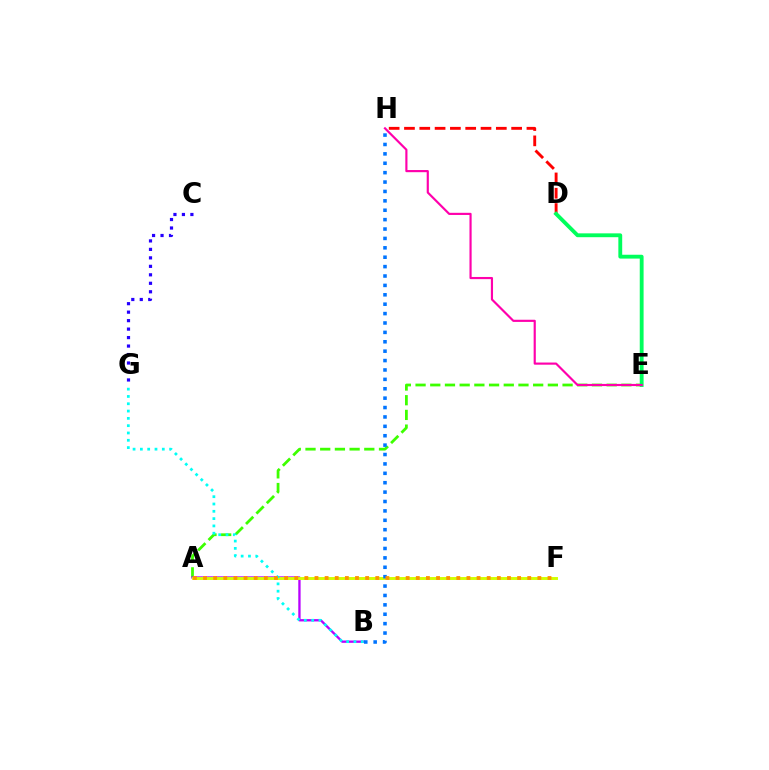{('A', 'E'): [{'color': '#3dff00', 'line_style': 'dashed', 'thickness': 2.0}], ('A', 'B'): [{'color': '#b900ff', 'line_style': 'solid', 'thickness': 1.67}], ('A', 'F'): [{'color': '#d1ff00', 'line_style': 'solid', 'thickness': 2.11}, {'color': '#ff9400', 'line_style': 'dotted', 'thickness': 2.75}], ('B', 'H'): [{'color': '#0074ff', 'line_style': 'dotted', 'thickness': 2.55}], ('D', 'H'): [{'color': '#ff0000', 'line_style': 'dashed', 'thickness': 2.08}], ('C', 'G'): [{'color': '#2500ff', 'line_style': 'dotted', 'thickness': 2.3}], ('D', 'E'): [{'color': '#00ff5c', 'line_style': 'solid', 'thickness': 2.77}], ('E', 'H'): [{'color': '#ff00ac', 'line_style': 'solid', 'thickness': 1.56}], ('B', 'G'): [{'color': '#00fff6', 'line_style': 'dotted', 'thickness': 1.99}]}